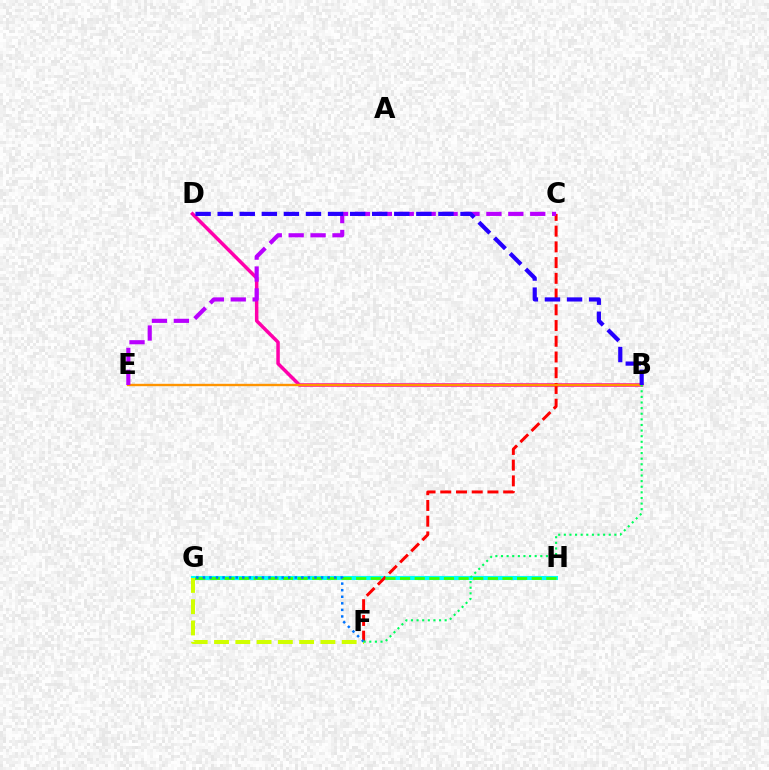{('B', 'D'): [{'color': '#ff00ac', 'line_style': 'solid', 'thickness': 2.51}, {'color': '#2500ff', 'line_style': 'dashed', 'thickness': 3.0}], ('G', 'H'): [{'color': '#00fff6', 'line_style': 'solid', 'thickness': 2.96}, {'color': '#3dff00', 'line_style': 'dashed', 'thickness': 1.99}], ('C', 'F'): [{'color': '#ff0000', 'line_style': 'dashed', 'thickness': 2.14}], ('B', 'E'): [{'color': '#ff9400', 'line_style': 'solid', 'thickness': 1.71}], ('C', 'E'): [{'color': '#b900ff', 'line_style': 'dashed', 'thickness': 2.98}], ('F', 'G'): [{'color': '#d1ff00', 'line_style': 'dashed', 'thickness': 2.89}, {'color': '#0074ff', 'line_style': 'dotted', 'thickness': 1.78}], ('B', 'F'): [{'color': '#00ff5c', 'line_style': 'dotted', 'thickness': 1.53}]}